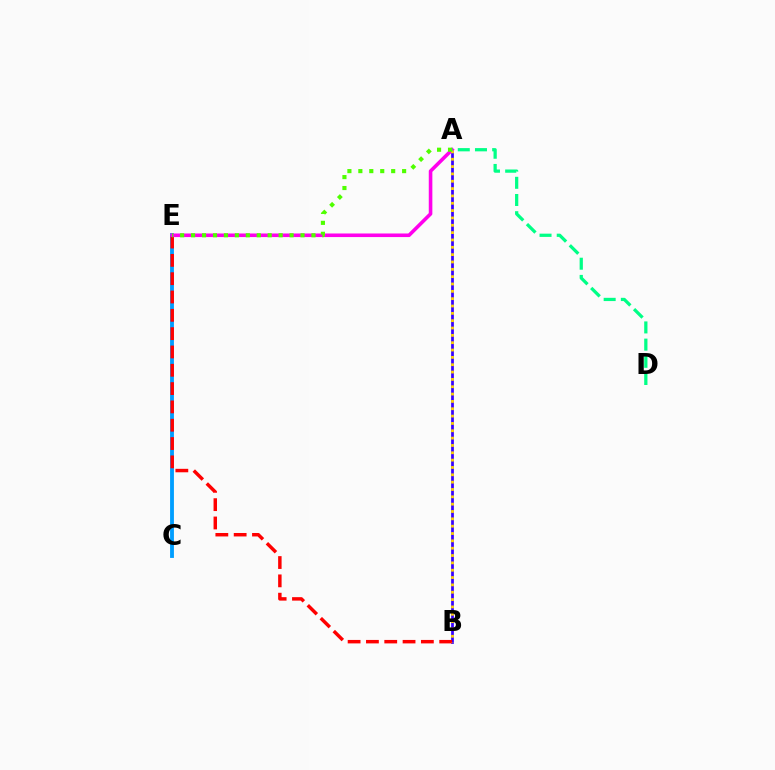{('A', 'B'): [{'color': '#3700ff', 'line_style': 'solid', 'thickness': 1.97}, {'color': '#ffd500', 'line_style': 'dotted', 'thickness': 1.99}], ('C', 'E'): [{'color': '#009eff', 'line_style': 'solid', 'thickness': 2.77}], ('B', 'E'): [{'color': '#ff0000', 'line_style': 'dashed', 'thickness': 2.49}], ('A', 'E'): [{'color': '#ff00ed', 'line_style': 'solid', 'thickness': 2.58}, {'color': '#4fff00', 'line_style': 'dotted', 'thickness': 2.97}], ('A', 'D'): [{'color': '#00ff86', 'line_style': 'dashed', 'thickness': 2.34}]}